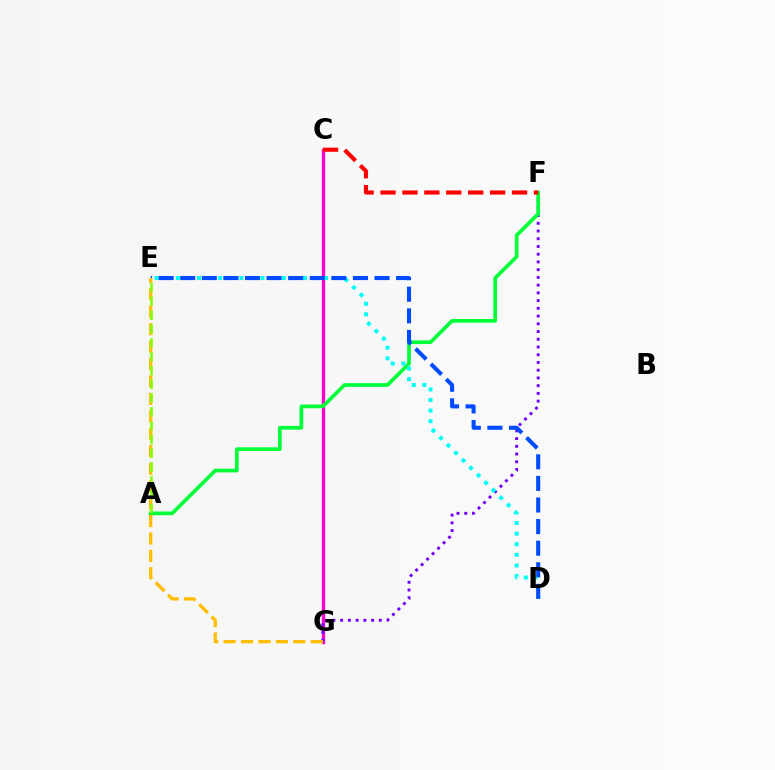{('C', 'G'): [{'color': '#ff00cf', 'line_style': 'solid', 'thickness': 2.4}], ('F', 'G'): [{'color': '#7200ff', 'line_style': 'dotted', 'thickness': 2.1}], ('A', 'F'): [{'color': '#00ff39', 'line_style': 'solid', 'thickness': 2.66}], ('D', 'E'): [{'color': '#00fff6', 'line_style': 'dotted', 'thickness': 2.88}, {'color': '#004bff', 'line_style': 'dashed', 'thickness': 2.93}], ('C', 'F'): [{'color': '#ff0000', 'line_style': 'dashed', 'thickness': 2.98}], ('E', 'G'): [{'color': '#ffbd00', 'line_style': 'dashed', 'thickness': 2.37}], ('A', 'E'): [{'color': '#84ff00', 'line_style': 'dashed', 'thickness': 1.88}]}